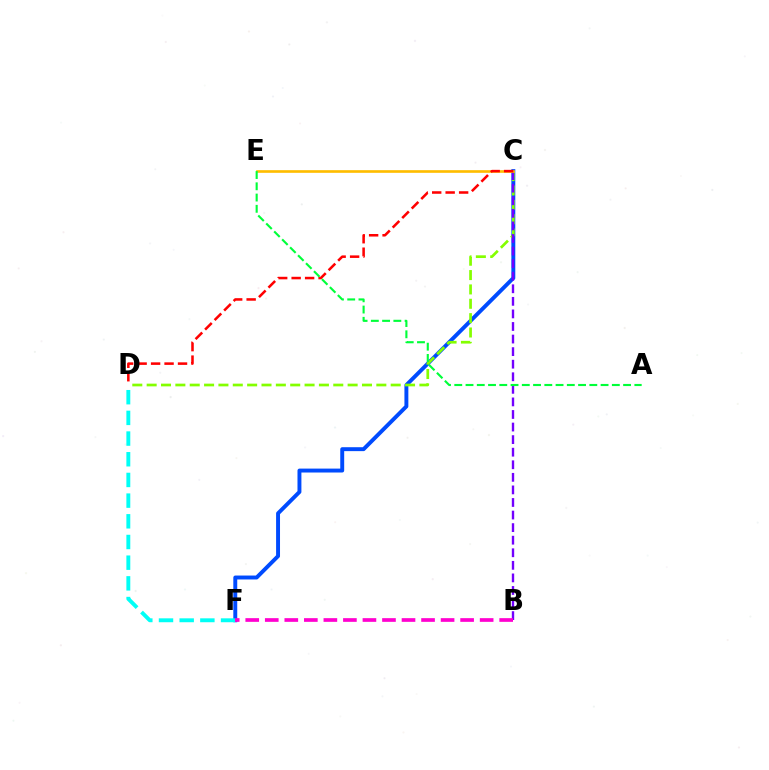{('C', 'F'): [{'color': '#004bff', 'line_style': 'solid', 'thickness': 2.82}], ('D', 'F'): [{'color': '#00fff6', 'line_style': 'dashed', 'thickness': 2.81}], ('C', 'D'): [{'color': '#84ff00', 'line_style': 'dashed', 'thickness': 1.95}, {'color': '#ff0000', 'line_style': 'dashed', 'thickness': 1.83}], ('B', 'C'): [{'color': '#7200ff', 'line_style': 'dashed', 'thickness': 1.71}], ('C', 'E'): [{'color': '#ffbd00', 'line_style': 'solid', 'thickness': 1.91}], ('B', 'F'): [{'color': '#ff00cf', 'line_style': 'dashed', 'thickness': 2.65}], ('A', 'E'): [{'color': '#00ff39', 'line_style': 'dashed', 'thickness': 1.53}]}